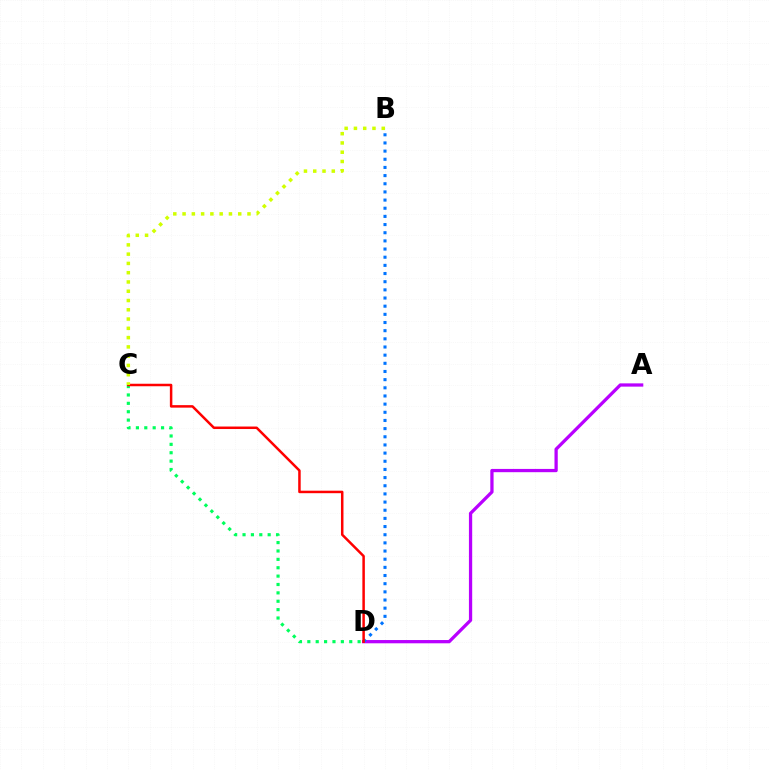{('A', 'D'): [{'color': '#b900ff', 'line_style': 'solid', 'thickness': 2.35}], ('C', 'D'): [{'color': '#00ff5c', 'line_style': 'dotted', 'thickness': 2.28}, {'color': '#ff0000', 'line_style': 'solid', 'thickness': 1.8}], ('B', 'D'): [{'color': '#0074ff', 'line_style': 'dotted', 'thickness': 2.22}], ('B', 'C'): [{'color': '#d1ff00', 'line_style': 'dotted', 'thickness': 2.52}]}